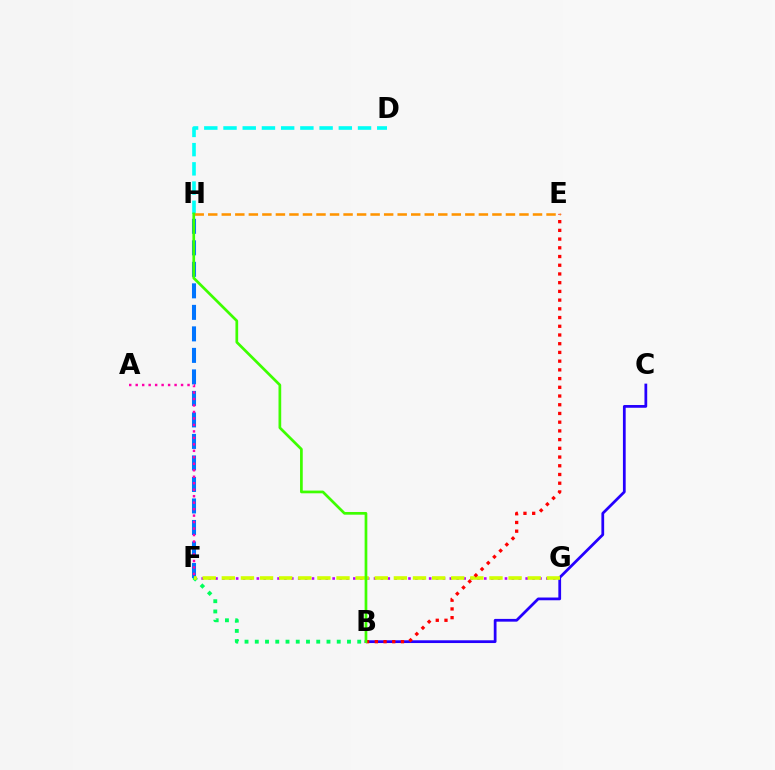{('D', 'H'): [{'color': '#00fff6', 'line_style': 'dashed', 'thickness': 2.61}], ('F', 'H'): [{'color': '#0074ff', 'line_style': 'dashed', 'thickness': 2.92}], ('A', 'F'): [{'color': '#ff00ac', 'line_style': 'dotted', 'thickness': 1.76}], ('F', 'G'): [{'color': '#b900ff', 'line_style': 'dotted', 'thickness': 1.87}, {'color': '#d1ff00', 'line_style': 'dashed', 'thickness': 2.6}], ('B', 'F'): [{'color': '#00ff5c', 'line_style': 'dotted', 'thickness': 2.78}], ('B', 'C'): [{'color': '#2500ff', 'line_style': 'solid', 'thickness': 1.98}], ('B', 'E'): [{'color': '#ff0000', 'line_style': 'dotted', 'thickness': 2.37}], ('E', 'H'): [{'color': '#ff9400', 'line_style': 'dashed', 'thickness': 1.84}], ('B', 'H'): [{'color': '#3dff00', 'line_style': 'solid', 'thickness': 1.95}]}